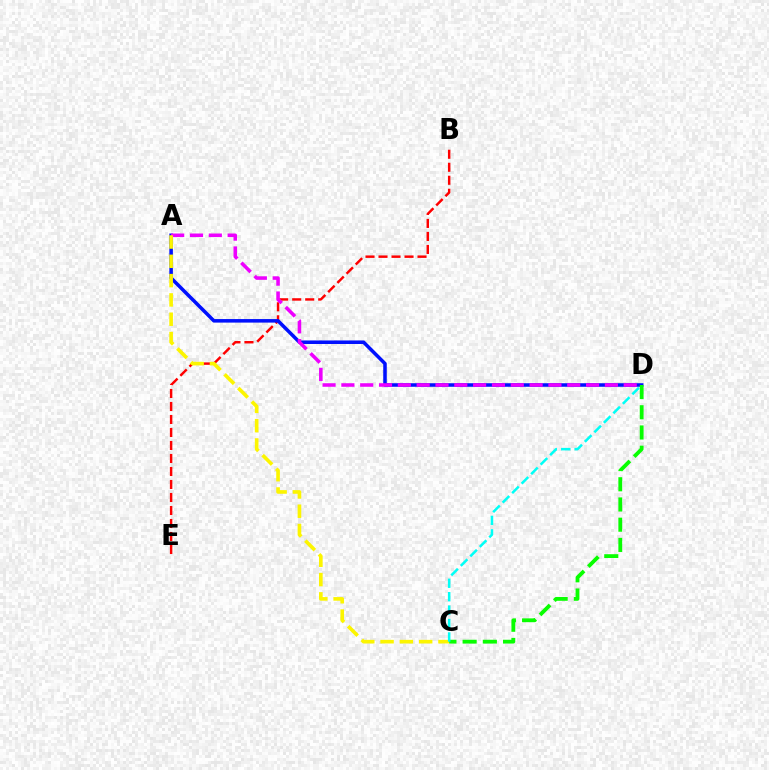{('B', 'E'): [{'color': '#ff0000', 'line_style': 'dashed', 'thickness': 1.77}], ('A', 'D'): [{'color': '#0010ff', 'line_style': 'solid', 'thickness': 2.54}, {'color': '#ee00ff', 'line_style': 'dashed', 'thickness': 2.56}], ('A', 'C'): [{'color': '#fcf500', 'line_style': 'dashed', 'thickness': 2.62}], ('C', 'D'): [{'color': '#08ff00', 'line_style': 'dashed', 'thickness': 2.75}, {'color': '#00fff6', 'line_style': 'dashed', 'thickness': 1.82}]}